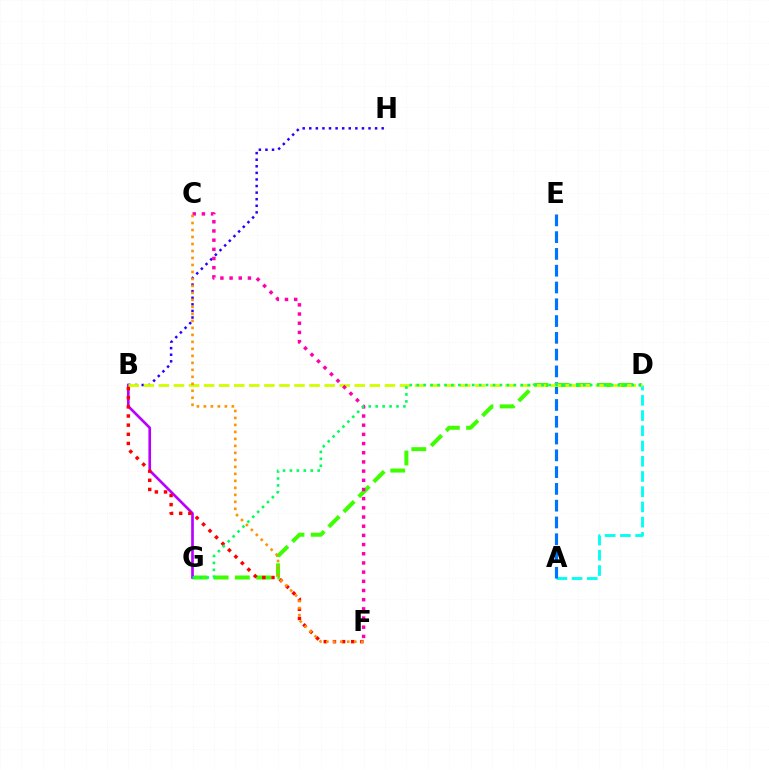{('A', 'D'): [{'color': '#00fff6', 'line_style': 'dashed', 'thickness': 2.07}], ('B', 'H'): [{'color': '#2500ff', 'line_style': 'dotted', 'thickness': 1.79}], ('A', 'E'): [{'color': '#0074ff', 'line_style': 'dashed', 'thickness': 2.28}], ('D', 'G'): [{'color': '#3dff00', 'line_style': 'dashed', 'thickness': 2.88}, {'color': '#00ff5c', 'line_style': 'dotted', 'thickness': 1.88}], ('B', 'G'): [{'color': '#b900ff', 'line_style': 'solid', 'thickness': 1.92}], ('B', 'D'): [{'color': '#d1ff00', 'line_style': 'dashed', 'thickness': 2.05}], ('B', 'F'): [{'color': '#ff0000', 'line_style': 'dotted', 'thickness': 2.48}], ('C', 'F'): [{'color': '#ff00ac', 'line_style': 'dotted', 'thickness': 2.49}, {'color': '#ff9400', 'line_style': 'dotted', 'thickness': 1.9}]}